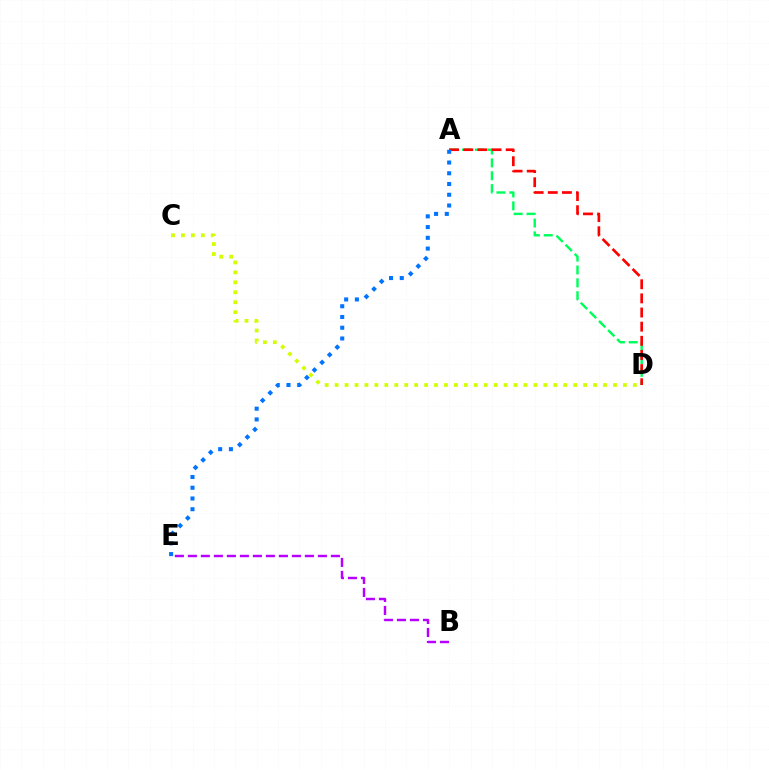{('A', 'D'): [{'color': '#00ff5c', 'line_style': 'dashed', 'thickness': 1.75}, {'color': '#ff0000', 'line_style': 'dashed', 'thickness': 1.92}], ('C', 'D'): [{'color': '#d1ff00', 'line_style': 'dotted', 'thickness': 2.7}], ('A', 'E'): [{'color': '#0074ff', 'line_style': 'dotted', 'thickness': 2.92}], ('B', 'E'): [{'color': '#b900ff', 'line_style': 'dashed', 'thickness': 1.77}]}